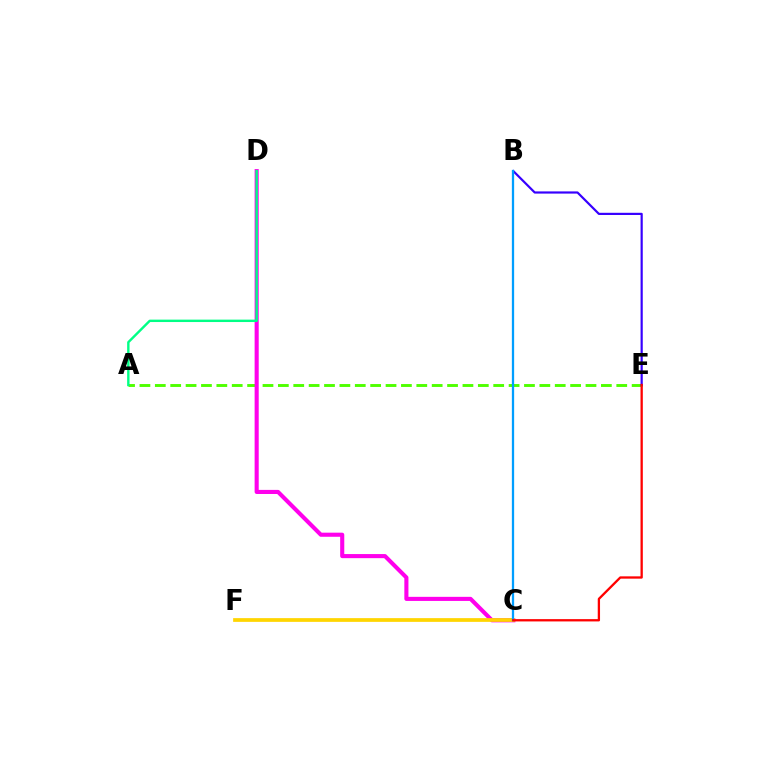{('A', 'E'): [{'color': '#4fff00', 'line_style': 'dashed', 'thickness': 2.09}], ('C', 'D'): [{'color': '#ff00ed', 'line_style': 'solid', 'thickness': 2.95}], ('B', 'E'): [{'color': '#3700ff', 'line_style': 'solid', 'thickness': 1.58}], ('C', 'F'): [{'color': '#ffd500', 'line_style': 'solid', 'thickness': 2.69}], ('B', 'C'): [{'color': '#009eff', 'line_style': 'solid', 'thickness': 1.64}], ('A', 'D'): [{'color': '#00ff86', 'line_style': 'solid', 'thickness': 1.73}], ('C', 'E'): [{'color': '#ff0000', 'line_style': 'solid', 'thickness': 1.66}]}